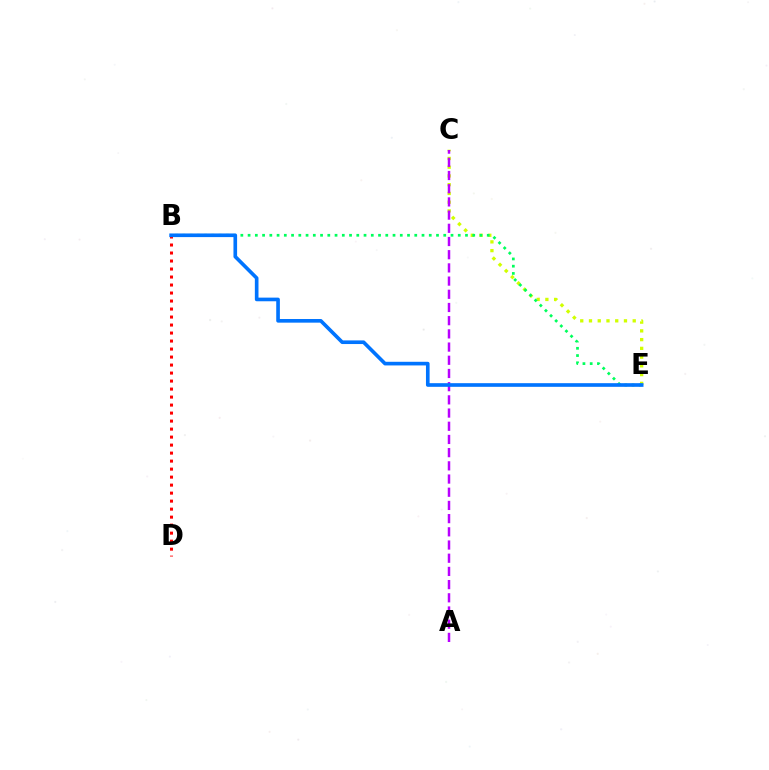{('C', 'E'): [{'color': '#d1ff00', 'line_style': 'dotted', 'thickness': 2.38}], ('A', 'C'): [{'color': '#b900ff', 'line_style': 'dashed', 'thickness': 1.79}], ('B', 'E'): [{'color': '#00ff5c', 'line_style': 'dotted', 'thickness': 1.97}, {'color': '#0074ff', 'line_style': 'solid', 'thickness': 2.62}], ('B', 'D'): [{'color': '#ff0000', 'line_style': 'dotted', 'thickness': 2.17}]}